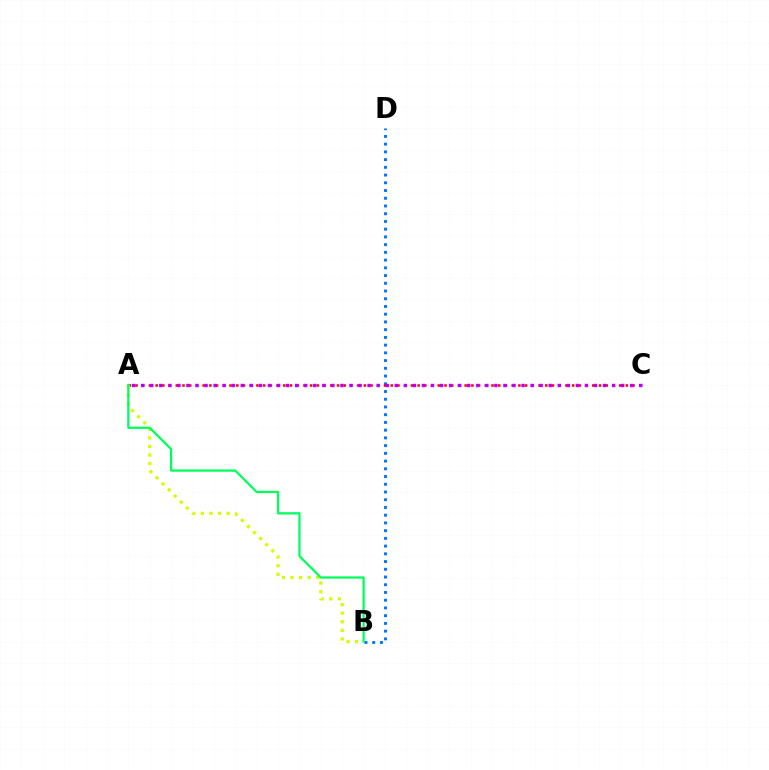{('B', 'D'): [{'color': '#0074ff', 'line_style': 'dotted', 'thickness': 2.1}], ('A', 'C'): [{'color': '#ff0000', 'line_style': 'dotted', 'thickness': 1.83}, {'color': '#b900ff', 'line_style': 'dotted', 'thickness': 2.46}], ('A', 'B'): [{'color': '#d1ff00', 'line_style': 'dotted', 'thickness': 2.33}, {'color': '#00ff5c', 'line_style': 'solid', 'thickness': 1.62}]}